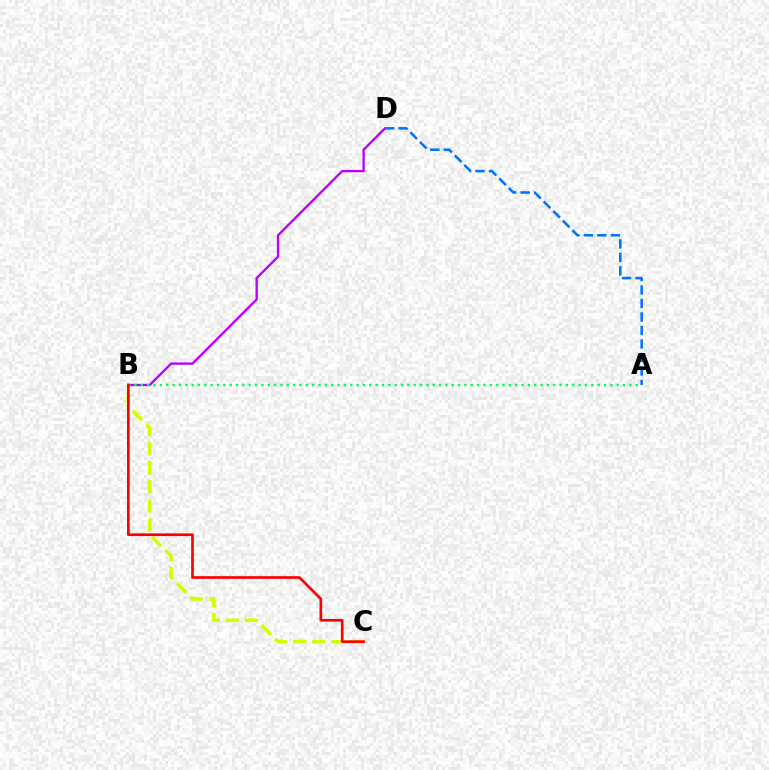{('B', 'C'): [{'color': '#d1ff00', 'line_style': 'dashed', 'thickness': 2.59}, {'color': '#ff0000', 'line_style': 'solid', 'thickness': 1.93}], ('B', 'D'): [{'color': '#b900ff', 'line_style': 'solid', 'thickness': 1.68}], ('A', 'D'): [{'color': '#0074ff', 'line_style': 'dashed', 'thickness': 1.83}], ('A', 'B'): [{'color': '#00ff5c', 'line_style': 'dotted', 'thickness': 1.72}]}